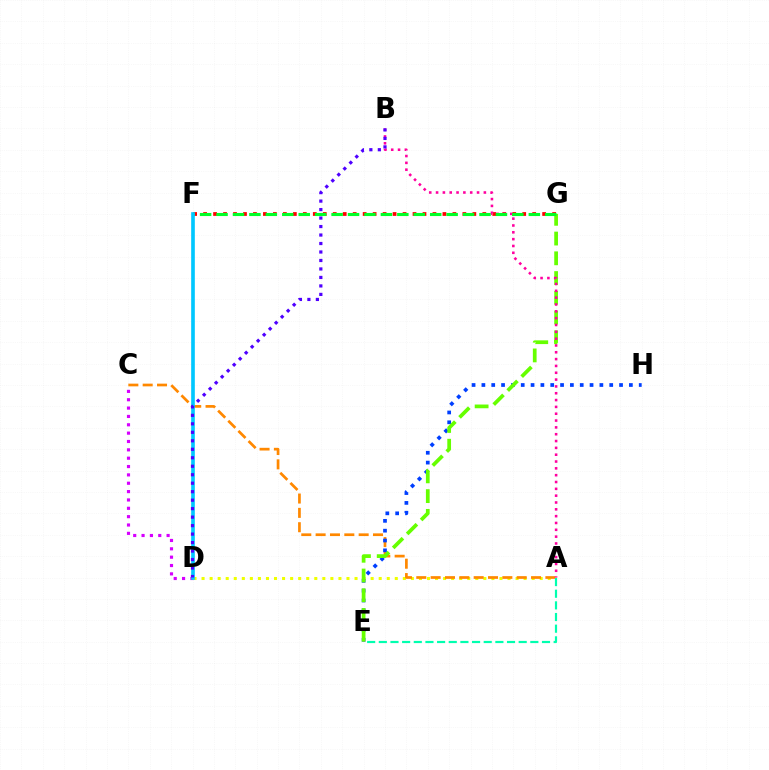{('A', 'D'): [{'color': '#eeff00', 'line_style': 'dotted', 'thickness': 2.19}], ('A', 'C'): [{'color': '#ff8800', 'line_style': 'dashed', 'thickness': 1.95}], ('A', 'E'): [{'color': '#00ffaf', 'line_style': 'dashed', 'thickness': 1.58}], ('E', 'H'): [{'color': '#003fff', 'line_style': 'dotted', 'thickness': 2.67}], ('F', 'G'): [{'color': '#ff0000', 'line_style': 'dotted', 'thickness': 2.71}, {'color': '#00ff27', 'line_style': 'dashed', 'thickness': 2.23}], ('C', 'D'): [{'color': '#d600ff', 'line_style': 'dotted', 'thickness': 2.27}], ('E', 'G'): [{'color': '#66ff00', 'line_style': 'dashed', 'thickness': 2.68}], ('A', 'B'): [{'color': '#ff00a0', 'line_style': 'dotted', 'thickness': 1.86}], ('D', 'F'): [{'color': '#00c7ff', 'line_style': 'solid', 'thickness': 2.63}], ('B', 'D'): [{'color': '#4f00ff', 'line_style': 'dotted', 'thickness': 2.3}]}